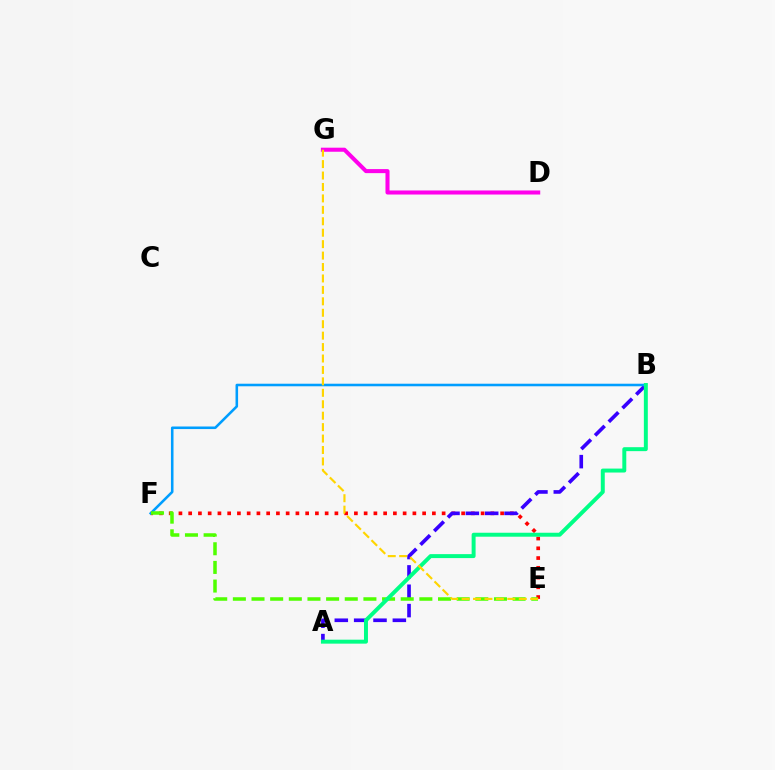{('D', 'G'): [{'color': '#ff00ed', 'line_style': 'solid', 'thickness': 2.92}], ('E', 'F'): [{'color': '#ff0000', 'line_style': 'dotted', 'thickness': 2.65}, {'color': '#4fff00', 'line_style': 'dashed', 'thickness': 2.53}], ('A', 'B'): [{'color': '#3700ff', 'line_style': 'dashed', 'thickness': 2.63}, {'color': '#00ff86', 'line_style': 'solid', 'thickness': 2.85}], ('B', 'F'): [{'color': '#009eff', 'line_style': 'solid', 'thickness': 1.85}], ('E', 'G'): [{'color': '#ffd500', 'line_style': 'dashed', 'thickness': 1.55}]}